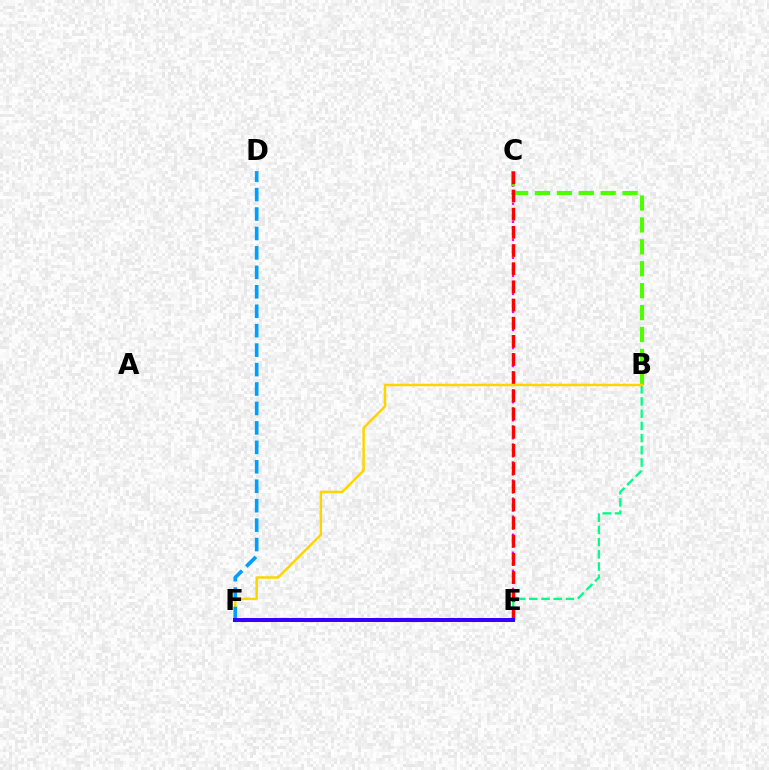{('C', 'E'): [{'color': '#ff00ed', 'line_style': 'dotted', 'thickness': 1.63}, {'color': '#ff0000', 'line_style': 'dashed', 'thickness': 2.47}], ('B', 'C'): [{'color': '#4fff00', 'line_style': 'dashed', 'thickness': 2.98}], ('B', 'E'): [{'color': '#00ff86', 'line_style': 'dashed', 'thickness': 1.66}], ('B', 'F'): [{'color': '#ffd500', 'line_style': 'solid', 'thickness': 1.8}], ('D', 'F'): [{'color': '#009eff', 'line_style': 'dashed', 'thickness': 2.64}], ('E', 'F'): [{'color': '#3700ff', 'line_style': 'solid', 'thickness': 2.89}]}